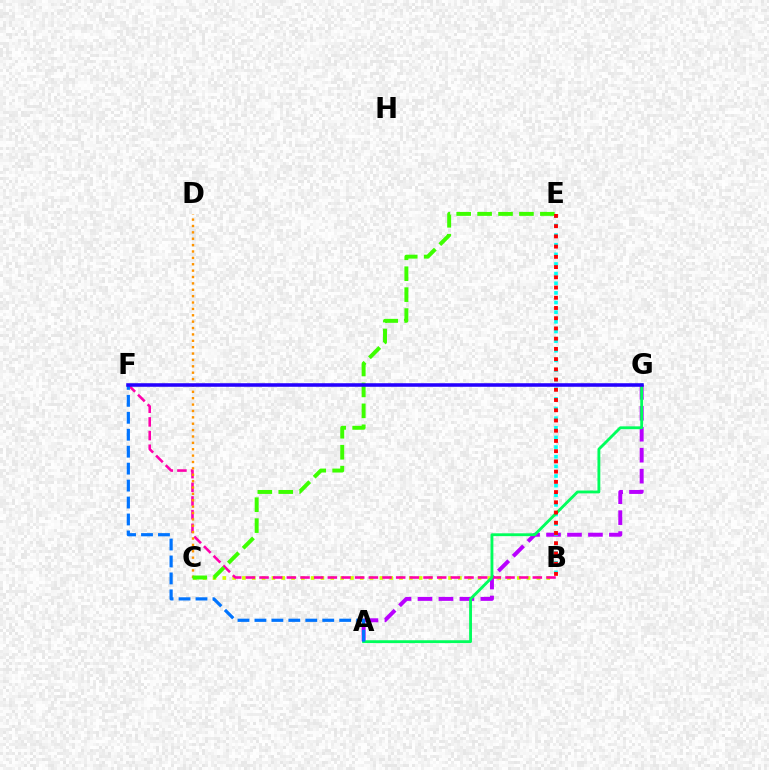{('A', 'G'): [{'color': '#b900ff', 'line_style': 'dashed', 'thickness': 2.85}, {'color': '#00ff5c', 'line_style': 'solid', 'thickness': 2.05}], ('B', 'C'): [{'color': '#d1ff00', 'line_style': 'dotted', 'thickness': 2.67}], ('B', 'E'): [{'color': '#00fff6', 'line_style': 'dotted', 'thickness': 2.62}, {'color': '#ff0000', 'line_style': 'dotted', 'thickness': 2.78}], ('B', 'F'): [{'color': '#ff00ac', 'line_style': 'dashed', 'thickness': 1.86}], ('C', 'D'): [{'color': '#ff9400', 'line_style': 'dotted', 'thickness': 1.73}], ('A', 'F'): [{'color': '#0074ff', 'line_style': 'dashed', 'thickness': 2.3}], ('C', 'E'): [{'color': '#3dff00', 'line_style': 'dashed', 'thickness': 2.84}], ('F', 'G'): [{'color': '#2500ff', 'line_style': 'solid', 'thickness': 2.55}]}